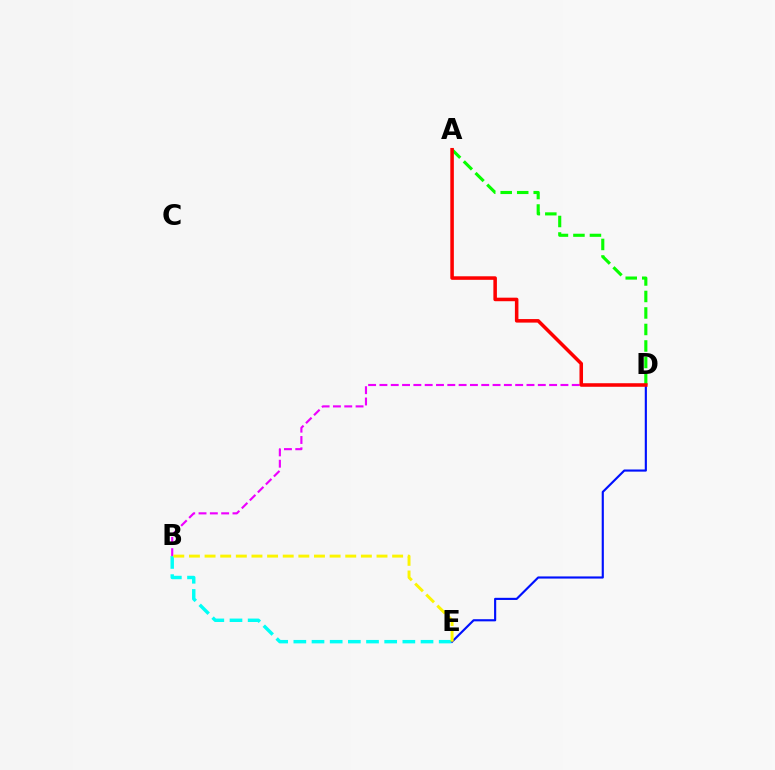{('B', 'E'): [{'color': '#00fff6', 'line_style': 'dashed', 'thickness': 2.47}, {'color': '#fcf500', 'line_style': 'dashed', 'thickness': 2.12}], ('D', 'E'): [{'color': '#0010ff', 'line_style': 'solid', 'thickness': 1.55}], ('A', 'D'): [{'color': '#08ff00', 'line_style': 'dashed', 'thickness': 2.24}, {'color': '#ff0000', 'line_style': 'solid', 'thickness': 2.55}], ('B', 'D'): [{'color': '#ee00ff', 'line_style': 'dashed', 'thickness': 1.54}]}